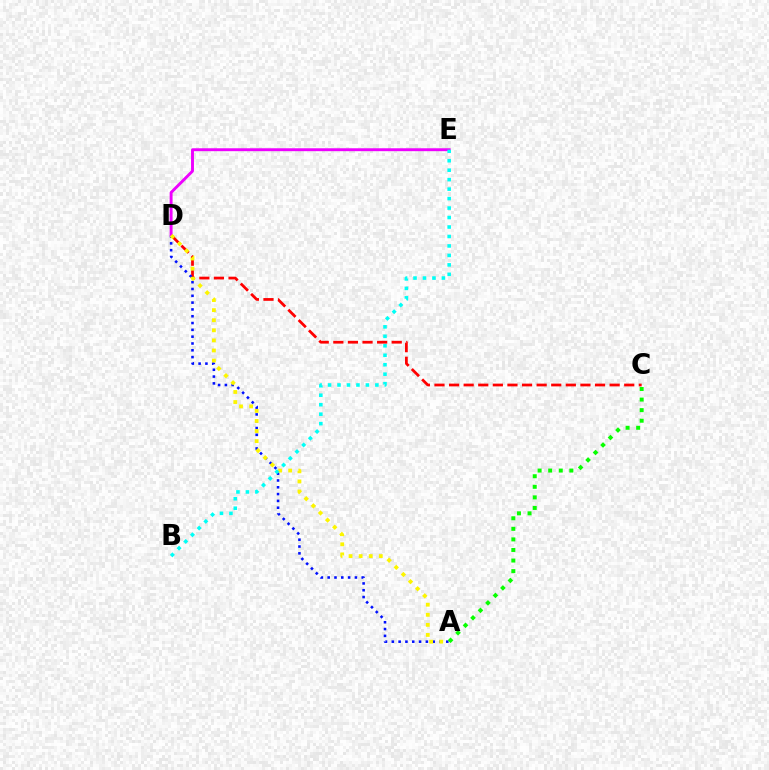{('C', 'D'): [{'color': '#ff0000', 'line_style': 'dashed', 'thickness': 1.98}], ('A', 'D'): [{'color': '#0010ff', 'line_style': 'dotted', 'thickness': 1.85}, {'color': '#fcf500', 'line_style': 'dotted', 'thickness': 2.74}], ('A', 'C'): [{'color': '#08ff00', 'line_style': 'dotted', 'thickness': 2.87}], ('D', 'E'): [{'color': '#ee00ff', 'line_style': 'solid', 'thickness': 2.1}], ('B', 'E'): [{'color': '#00fff6', 'line_style': 'dotted', 'thickness': 2.57}]}